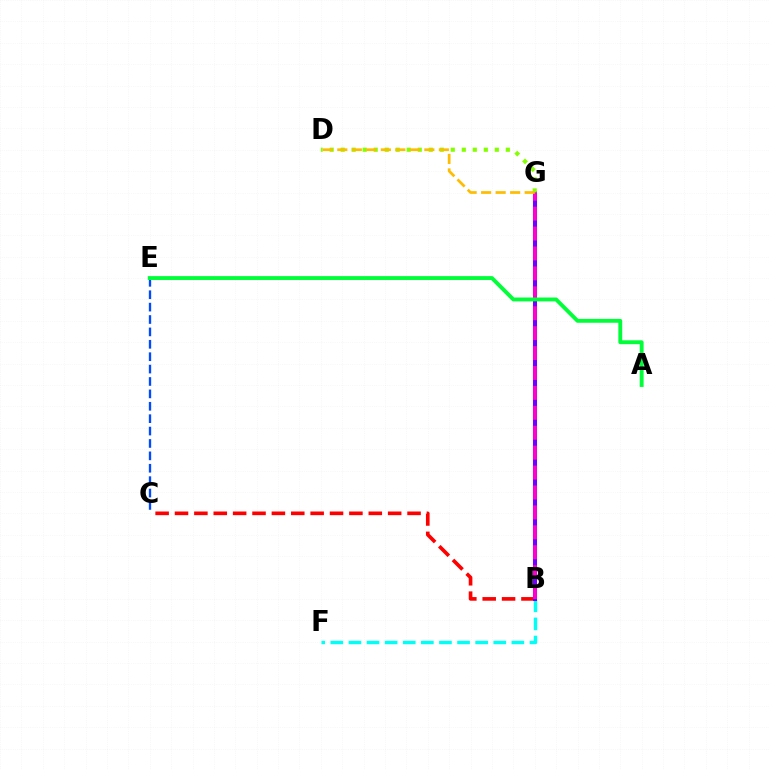{('B', 'C'): [{'color': '#ff0000', 'line_style': 'dashed', 'thickness': 2.63}], ('C', 'E'): [{'color': '#004bff', 'line_style': 'dashed', 'thickness': 1.68}], ('B', 'F'): [{'color': '#00fff6', 'line_style': 'dashed', 'thickness': 2.46}], ('B', 'G'): [{'color': '#7200ff', 'line_style': 'solid', 'thickness': 2.93}, {'color': '#ff00cf', 'line_style': 'dashed', 'thickness': 2.71}], ('D', 'G'): [{'color': '#84ff00', 'line_style': 'dotted', 'thickness': 2.99}, {'color': '#ffbd00', 'line_style': 'dashed', 'thickness': 1.97}], ('A', 'E'): [{'color': '#00ff39', 'line_style': 'solid', 'thickness': 2.79}]}